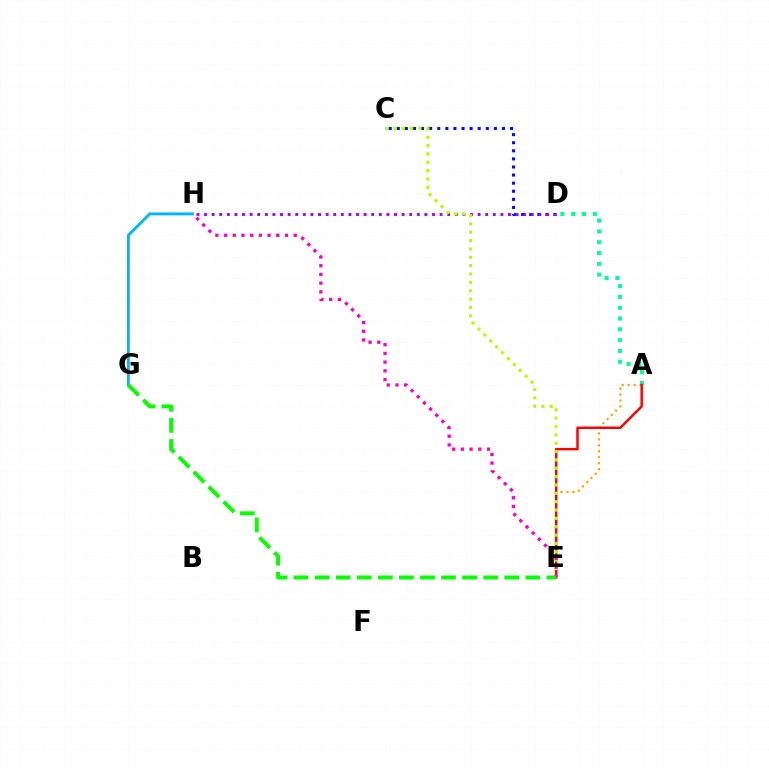{('A', 'E'): [{'color': '#ffa500', 'line_style': 'dotted', 'thickness': 1.62}, {'color': '#ff0000', 'line_style': 'solid', 'thickness': 1.78}], ('C', 'D'): [{'color': '#0010ff', 'line_style': 'dotted', 'thickness': 2.2}], ('A', 'D'): [{'color': '#00ff9d', 'line_style': 'dotted', 'thickness': 2.94}], ('D', 'H'): [{'color': '#9b00ff', 'line_style': 'dotted', 'thickness': 2.06}], ('G', 'H'): [{'color': '#00b5ff', 'line_style': 'solid', 'thickness': 2.1}], ('C', 'E'): [{'color': '#b3ff00', 'line_style': 'dotted', 'thickness': 2.27}], ('E', 'H'): [{'color': '#ff00bd', 'line_style': 'dotted', 'thickness': 2.37}], ('E', 'G'): [{'color': '#08ff00', 'line_style': 'dashed', 'thickness': 2.86}]}